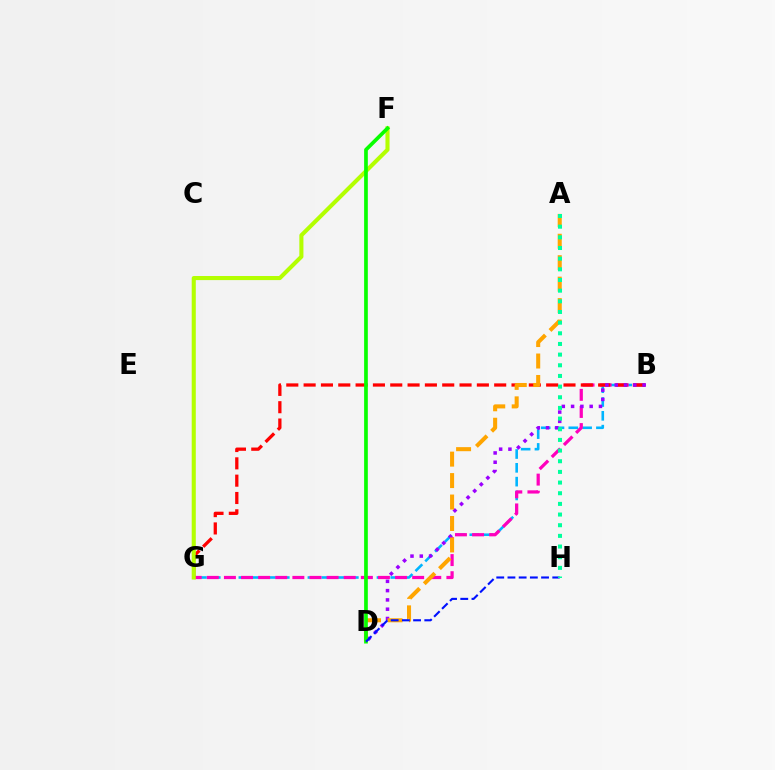{('B', 'G'): [{'color': '#00b5ff', 'line_style': 'dashed', 'thickness': 1.88}, {'color': '#ff00bd', 'line_style': 'dashed', 'thickness': 2.32}, {'color': '#ff0000', 'line_style': 'dashed', 'thickness': 2.35}], ('F', 'G'): [{'color': '#b3ff00', 'line_style': 'solid', 'thickness': 2.94}], ('B', 'D'): [{'color': '#9b00ff', 'line_style': 'dotted', 'thickness': 2.52}], ('A', 'D'): [{'color': '#ffa500', 'line_style': 'dashed', 'thickness': 2.91}], ('D', 'F'): [{'color': '#08ff00', 'line_style': 'solid', 'thickness': 2.66}], ('D', 'H'): [{'color': '#0010ff', 'line_style': 'dashed', 'thickness': 1.52}], ('A', 'H'): [{'color': '#00ff9d', 'line_style': 'dotted', 'thickness': 2.9}]}